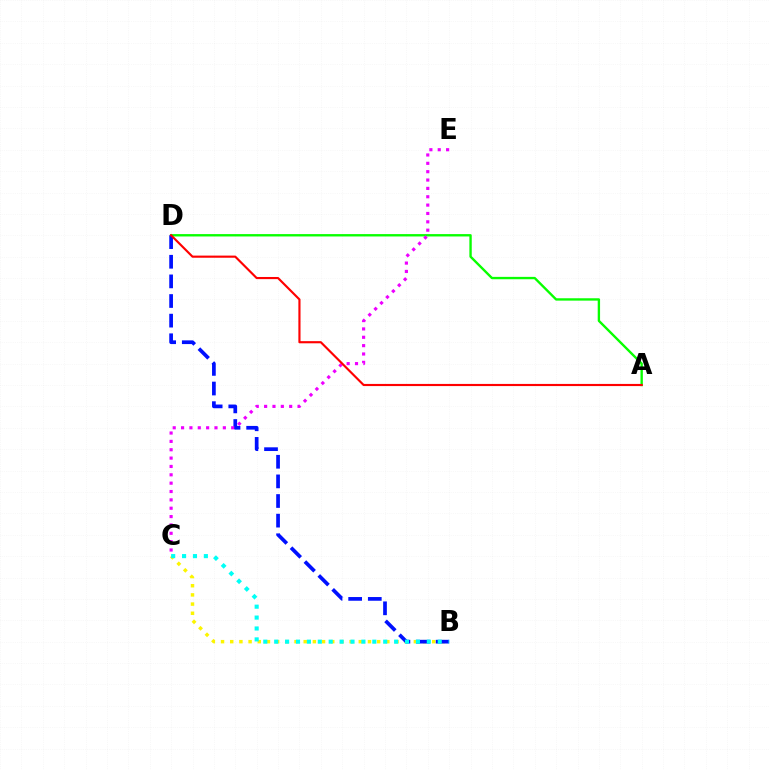{('A', 'D'): [{'color': '#08ff00', 'line_style': 'solid', 'thickness': 1.7}, {'color': '#ff0000', 'line_style': 'solid', 'thickness': 1.55}], ('B', 'C'): [{'color': '#fcf500', 'line_style': 'dotted', 'thickness': 2.5}, {'color': '#00fff6', 'line_style': 'dotted', 'thickness': 2.96}], ('B', 'D'): [{'color': '#0010ff', 'line_style': 'dashed', 'thickness': 2.67}], ('C', 'E'): [{'color': '#ee00ff', 'line_style': 'dotted', 'thickness': 2.27}]}